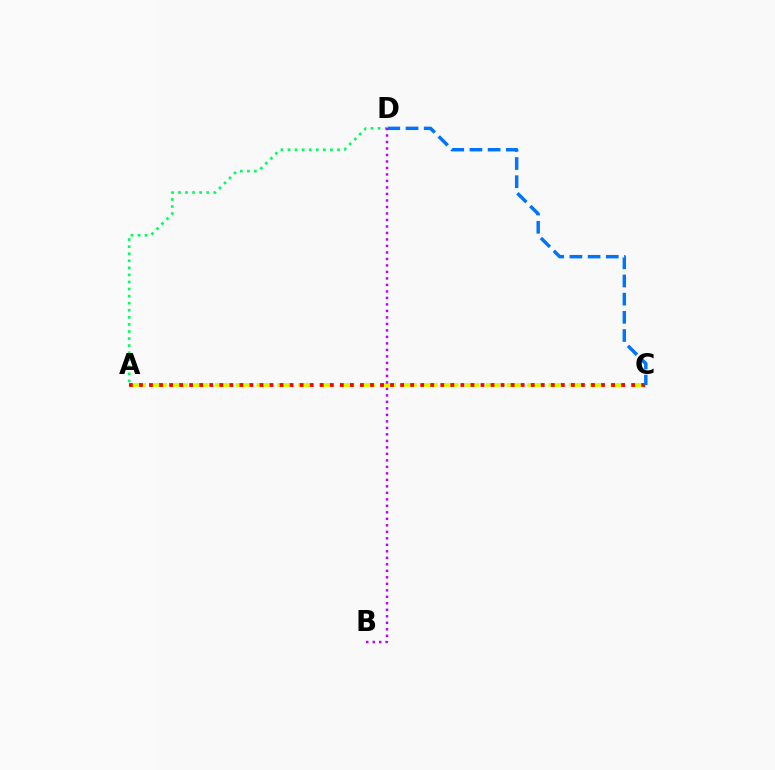{('A', 'C'): [{'color': '#d1ff00', 'line_style': 'dashed', 'thickness': 2.83}, {'color': '#ff0000', 'line_style': 'dotted', 'thickness': 2.73}], ('C', 'D'): [{'color': '#0074ff', 'line_style': 'dashed', 'thickness': 2.47}], ('A', 'D'): [{'color': '#00ff5c', 'line_style': 'dotted', 'thickness': 1.92}], ('B', 'D'): [{'color': '#b900ff', 'line_style': 'dotted', 'thickness': 1.77}]}